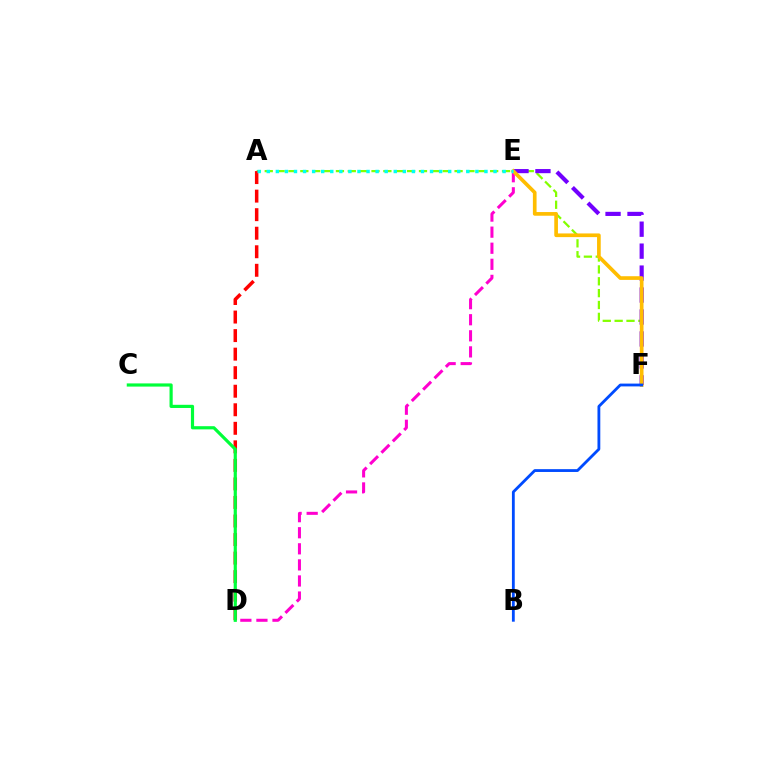{('D', 'E'): [{'color': '#ff00cf', 'line_style': 'dashed', 'thickness': 2.18}], ('A', 'F'): [{'color': '#84ff00', 'line_style': 'dashed', 'thickness': 1.61}], ('E', 'F'): [{'color': '#7200ff', 'line_style': 'dashed', 'thickness': 2.98}, {'color': '#ffbd00', 'line_style': 'solid', 'thickness': 2.65}], ('A', 'D'): [{'color': '#ff0000', 'line_style': 'dashed', 'thickness': 2.52}], ('B', 'F'): [{'color': '#004bff', 'line_style': 'solid', 'thickness': 2.03}], ('C', 'D'): [{'color': '#00ff39', 'line_style': 'solid', 'thickness': 2.29}], ('A', 'E'): [{'color': '#00fff6', 'line_style': 'dotted', 'thickness': 2.46}]}